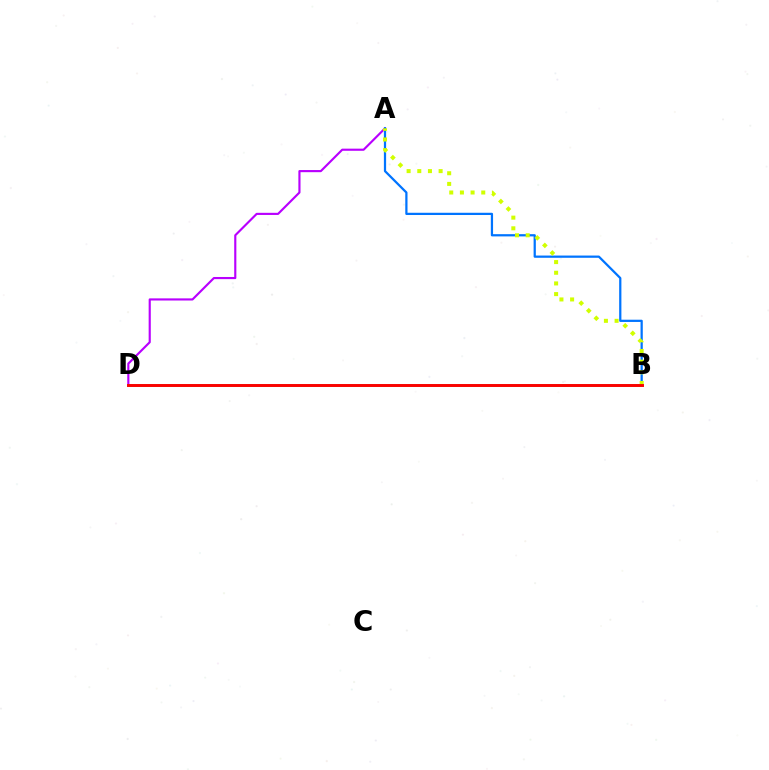{('A', 'D'): [{'color': '#b900ff', 'line_style': 'solid', 'thickness': 1.54}], ('A', 'B'): [{'color': '#0074ff', 'line_style': 'solid', 'thickness': 1.61}, {'color': '#d1ff00', 'line_style': 'dotted', 'thickness': 2.9}], ('B', 'D'): [{'color': '#00ff5c', 'line_style': 'solid', 'thickness': 1.93}, {'color': '#ff0000', 'line_style': 'solid', 'thickness': 2.09}]}